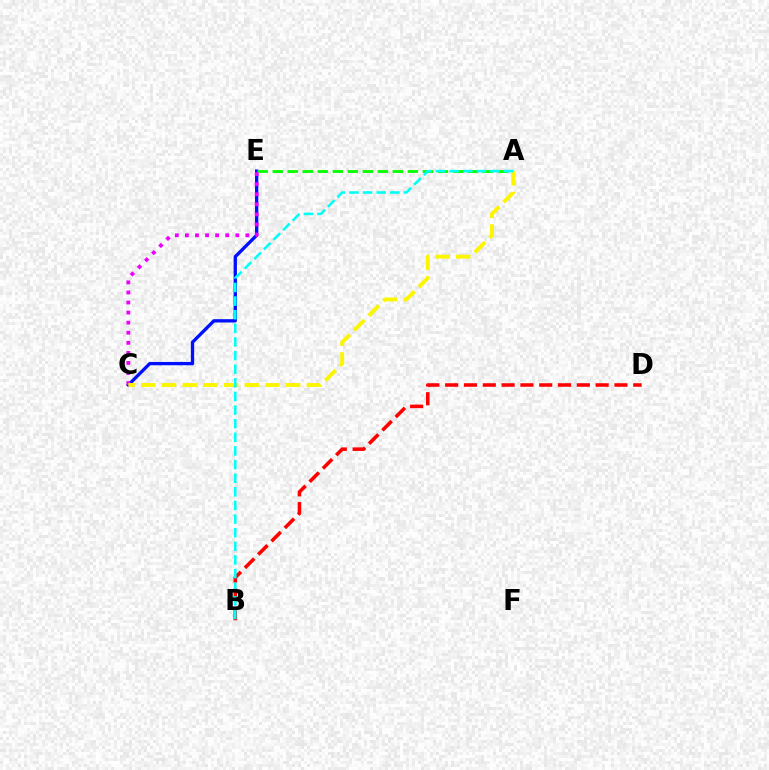{('C', 'E'): [{'color': '#0010ff', 'line_style': 'solid', 'thickness': 2.39}, {'color': '#ee00ff', 'line_style': 'dotted', 'thickness': 2.74}], ('B', 'D'): [{'color': '#ff0000', 'line_style': 'dashed', 'thickness': 2.56}], ('A', 'E'): [{'color': '#08ff00', 'line_style': 'dashed', 'thickness': 2.04}], ('A', 'C'): [{'color': '#fcf500', 'line_style': 'dashed', 'thickness': 2.81}], ('A', 'B'): [{'color': '#00fff6', 'line_style': 'dashed', 'thickness': 1.85}]}